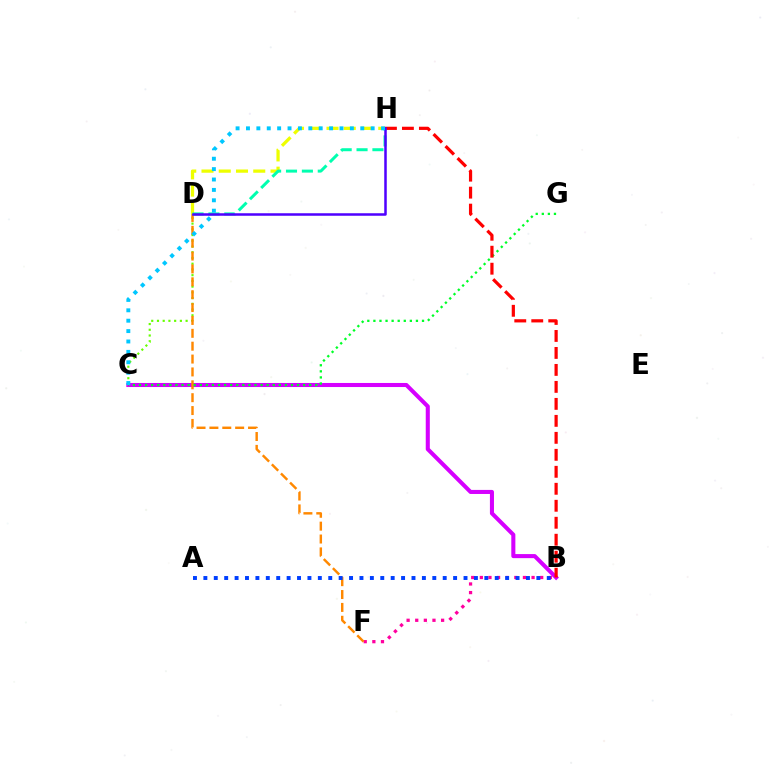{('B', 'C'): [{'color': '#d600ff', 'line_style': 'solid', 'thickness': 2.92}], ('B', 'F'): [{'color': '#ff00a0', 'line_style': 'dotted', 'thickness': 2.34}], ('C', 'D'): [{'color': '#66ff00', 'line_style': 'dotted', 'thickness': 1.56}], ('D', 'F'): [{'color': '#ff8800', 'line_style': 'dashed', 'thickness': 1.75}], ('D', 'H'): [{'color': '#eeff00', 'line_style': 'dashed', 'thickness': 2.34}, {'color': '#00ffaf', 'line_style': 'dashed', 'thickness': 2.16}, {'color': '#4f00ff', 'line_style': 'solid', 'thickness': 1.81}], ('C', 'G'): [{'color': '#00ff27', 'line_style': 'dotted', 'thickness': 1.65}], ('A', 'B'): [{'color': '#003fff', 'line_style': 'dotted', 'thickness': 2.83}], ('B', 'H'): [{'color': '#ff0000', 'line_style': 'dashed', 'thickness': 2.31}], ('C', 'H'): [{'color': '#00c7ff', 'line_style': 'dotted', 'thickness': 2.82}]}